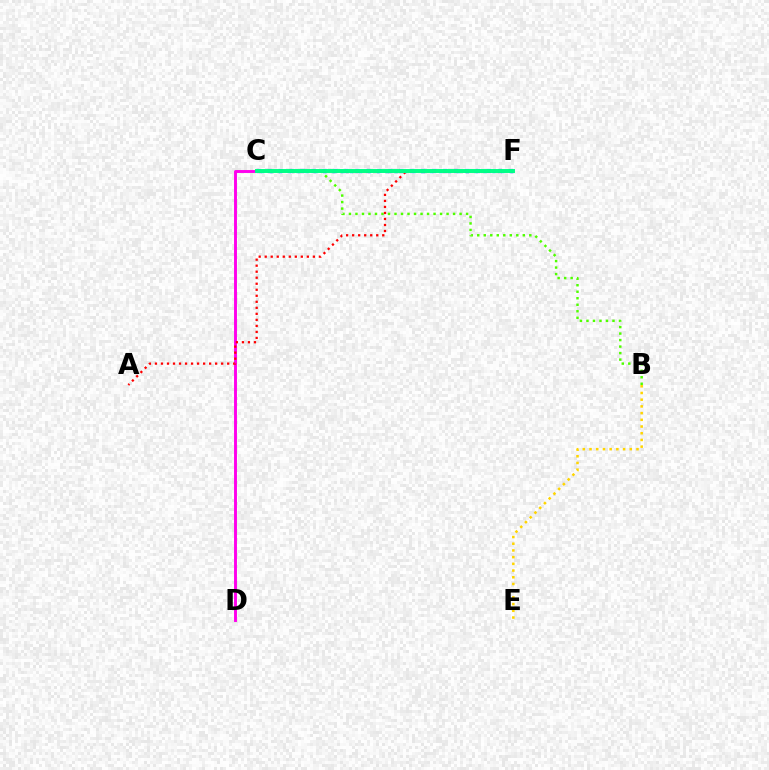{('C', 'D'): [{'color': '#ff00ed', 'line_style': 'solid', 'thickness': 2.1}], ('C', 'F'): [{'color': '#009eff', 'line_style': 'dotted', 'thickness': 2.42}, {'color': '#3700ff', 'line_style': 'dotted', 'thickness': 2.98}, {'color': '#00ff86', 'line_style': 'solid', 'thickness': 2.84}], ('B', 'C'): [{'color': '#4fff00', 'line_style': 'dotted', 'thickness': 1.77}], ('B', 'E'): [{'color': '#ffd500', 'line_style': 'dotted', 'thickness': 1.82}], ('A', 'F'): [{'color': '#ff0000', 'line_style': 'dotted', 'thickness': 1.64}]}